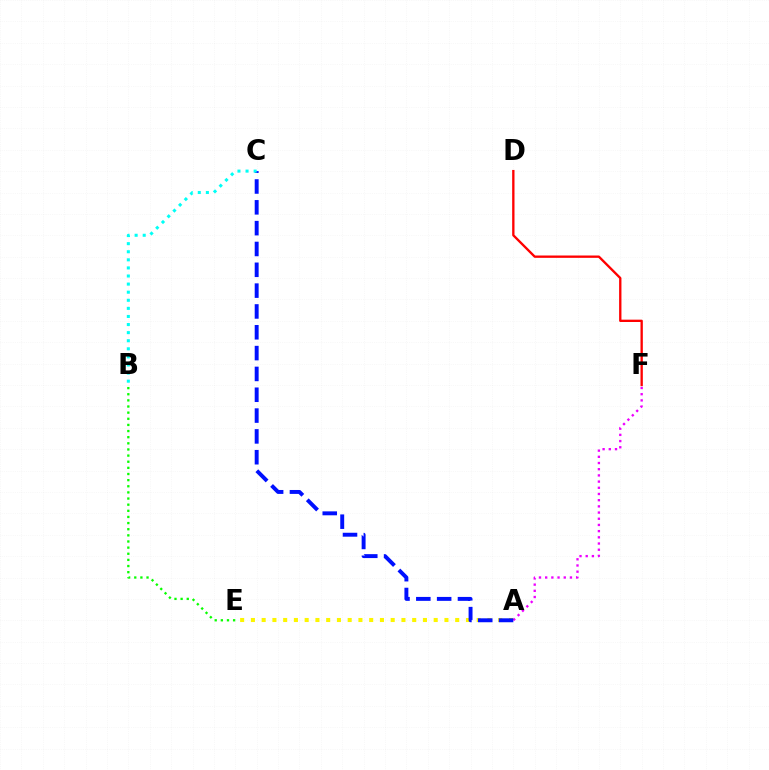{('A', 'E'): [{'color': '#fcf500', 'line_style': 'dotted', 'thickness': 2.92}], ('D', 'F'): [{'color': '#ff0000', 'line_style': 'solid', 'thickness': 1.68}], ('A', 'F'): [{'color': '#ee00ff', 'line_style': 'dotted', 'thickness': 1.68}], ('A', 'C'): [{'color': '#0010ff', 'line_style': 'dashed', 'thickness': 2.83}], ('B', 'E'): [{'color': '#08ff00', 'line_style': 'dotted', 'thickness': 1.67}], ('B', 'C'): [{'color': '#00fff6', 'line_style': 'dotted', 'thickness': 2.2}]}